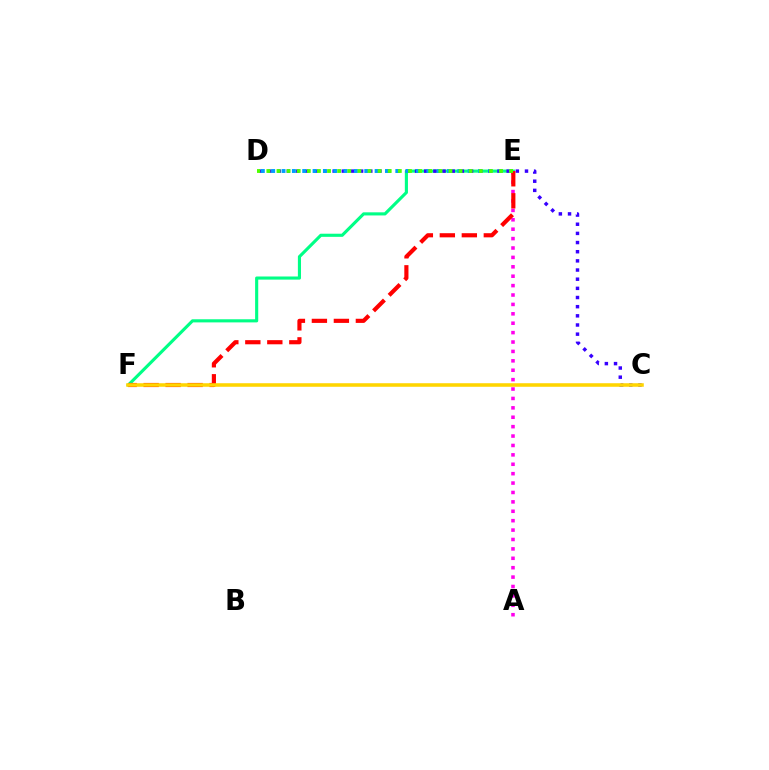{('E', 'F'): [{'color': '#00ff86', 'line_style': 'solid', 'thickness': 2.25}, {'color': '#ff0000', 'line_style': 'dashed', 'thickness': 2.99}], ('C', 'D'): [{'color': '#3700ff', 'line_style': 'dotted', 'thickness': 2.49}], ('A', 'E'): [{'color': '#ff00ed', 'line_style': 'dotted', 'thickness': 2.55}], ('D', 'E'): [{'color': '#009eff', 'line_style': 'dotted', 'thickness': 2.81}, {'color': '#4fff00', 'line_style': 'dotted', 'thickness': 2.75}], ('C', 'F'): [{'color': '#ffd500', 'line_style': 'solid', 'thickness': 2.56}]}